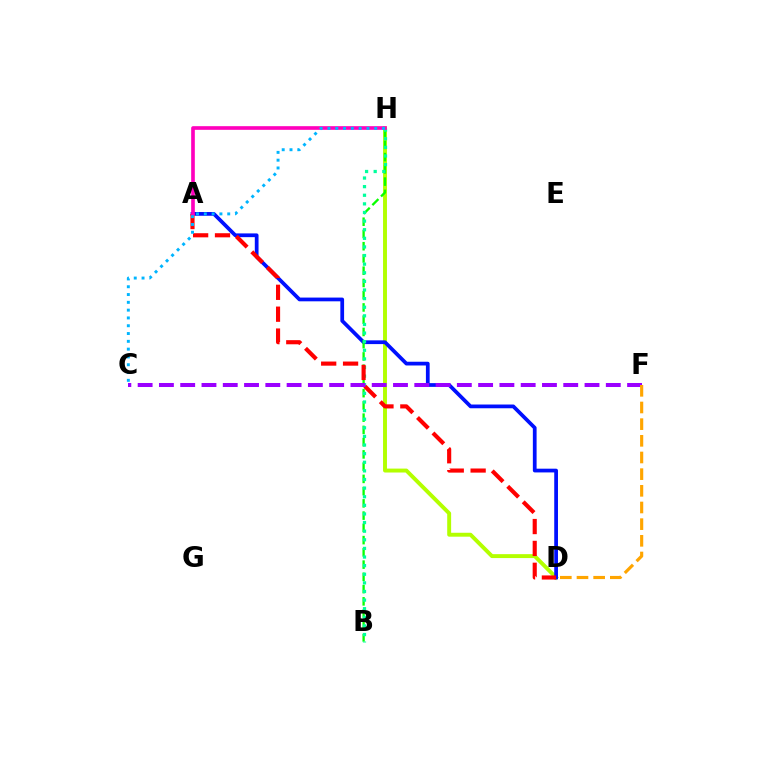{('D', 'H'): [{'color': '#b3ff00', 'line_style': 'solid', 'thickness': 2.82}], ('A', 'D'): [{'color': '#0010ff', 'line_style': 'solid', 'thickness': 2.69}, {'color': '#ff0000', 'line_style': 'dashed', 'thickness': 2.97}], ('B', 'H'): [{'color': '#08ff00', 'line_style': 'dashed', 'thickness': 1.66}, {'color': '#00ff9d', 'line_style': 'dotted', 'thickness': 2.34}], ('C', 'F'): [{'color': '#9b00ff', 'line_style': 'dashed', 'thickness': 2.89}], ('A', 'H'): [{'color': '#ff00bd', 'line_style': 'solid', 'thickness': 2.63}], ('D', 'F'): [{'color': '#ffa500', 'line_style': 'dashed', 'thickness': 2.26}], ('C', 'H'): [{'color': '#00b5ff', 'line_style': 'dotted', 'thickness': 2.12}]}